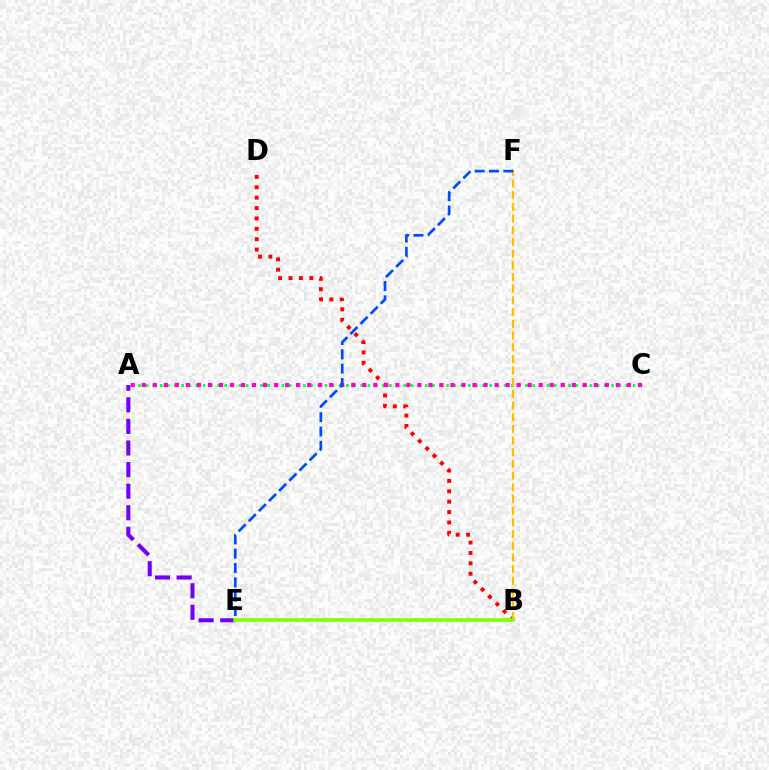{('B', 'D'): [{'color': '#ff0000', 'line_style': 'dotted', 'thickness': 2.82}], ('B', 'E'): [{'color': '#00fff6', 'line_style': 'dashed', 'thickness': 1.71}, {'color': '#84ff00', 'line_style': 'solid', 'thickness': 2.61}], ('A', 'C'): [{'color': '#00ff39', 'line_style': 'dotted', 'thickness': 1.95}, {'color': '#ff00cf', 'line_style': 'dotted', 'thickness': 3.0}], ('B', 'F'): [{'color': '#ffbd00', 'line_style': 'dashed', 'thickness': 1.59}], ('A', 'E'): [{'color': '#7200ff', 'line_style': 'dashed', 'thickness': 2.93}], ('E', 'F'): [{'color': '#004bff', 'line_style': 'dashed', 'thickness': 1.95}]}